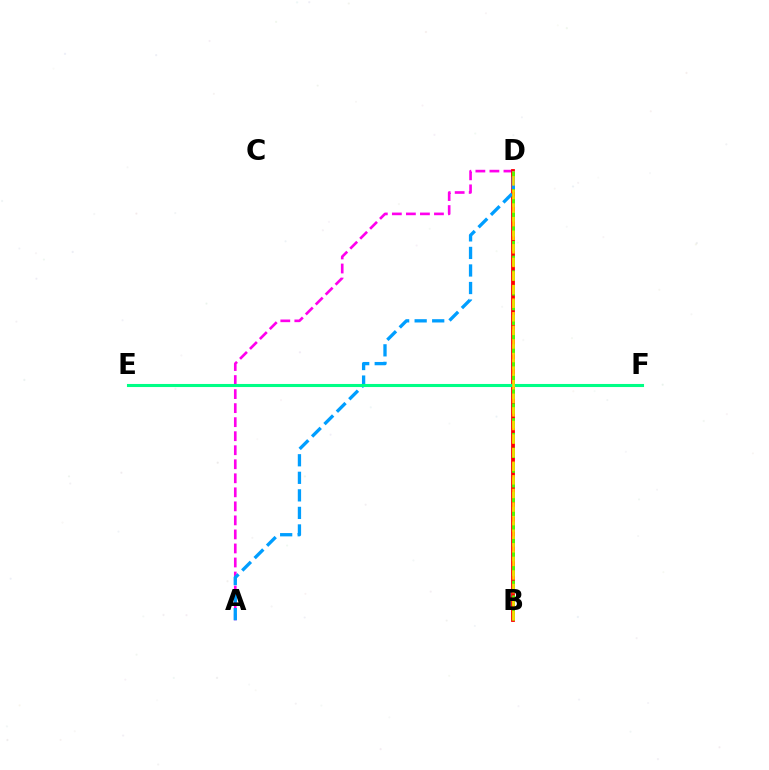{('A', 'D'): [{'color': '#ff00ed', 'line_style': 'dashed', 'thickness': 1.91}, {'color': '#009eff', 'line_style': 'dashed', 'thickness': 2.38}], ('B', 'D'): [{'color': '#3700ff', 'line_style': 'solid', 'thickness': 1.55}, {'color': '#ff0000', 'line_style': 'solid', 'thickness': 2.74}, {'color': '#4fff00', 'line_style': 'dashed', 'thickness': 2.01}, {'color': '#ffd500', 'line_style': 'dashed', 'thickness': 1.85}], ('E', 'F'): [{'color': '#00ff86', 'line_style': 'solid', 'thickness': 2.22}]}